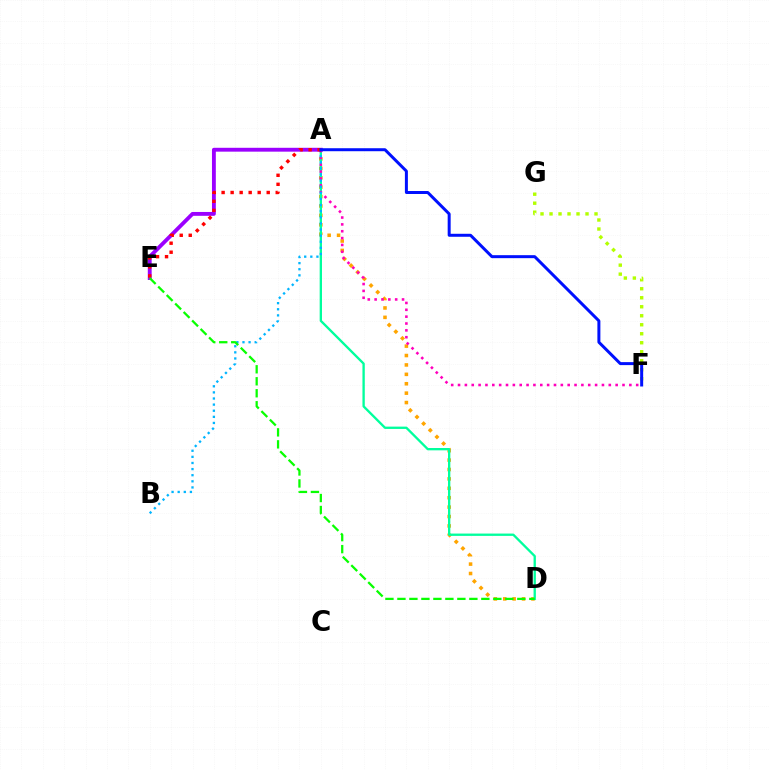{('A', 'D'): [{'color': '#ffa500', 'line_style': 'dotted', 'thickness': 2.56}, {'color': '#00ff9d', 'line_style': 'solid', 'thickness': 1.68}], ('A', 'F'): [{'color': '#ff00bd', 'line_style': 'dotted', 'thickness': 1.86}, {'color': '#0010ff', 'line_style': 'solid', 'thickness': 2.15}], ('F', 'G'): [{'color': '#b3ff00', 'line_style': 'dotted', 'thickness': 2.44}], ('A', 'B'): [{'color': '#00b5ff', 'line_style': 'dotted', 'thickness': 1.66}], ('A', 'E'): [{'color': '#9b00ff', 'line_style': 'solid', 'thickness': 2.78}, {'color': '#ff0000', 'line_style': 'dotted', 'thickness': 2.45}], ('D', 'E'): [{'color': '#08ff00', 'line_style': 'dashed', 'thickness': 1.63}]}